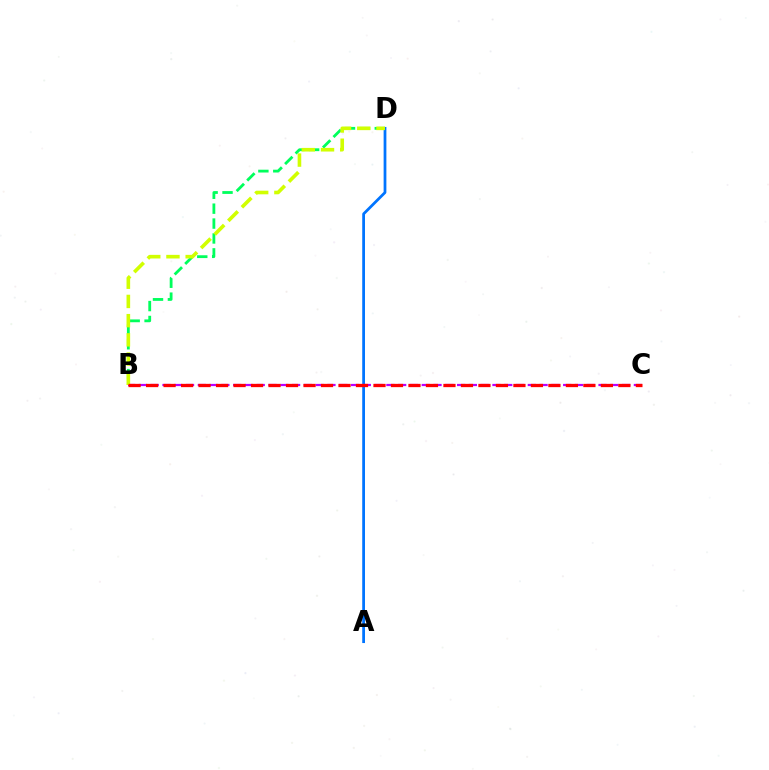{('A', 'D'): [{'color': '#0074ff', 'line_style': 'solid', 'thickness': 1.99}], ('B', 'D'): [{'color': '#00ff5c', 'line_style': 'dashed', 'thickness': 2.02}, {'color': '#d1ff00', 'line_style': 'dashed', 'thickness': 2.61}], ('B', 'C'): [{'color': '#b900ff', 'line_style': 'dashed', 'thickness': 1.6}, {'color': '#ff0000', 'line_style': 'dashed', 'thickness': 2.38}]}